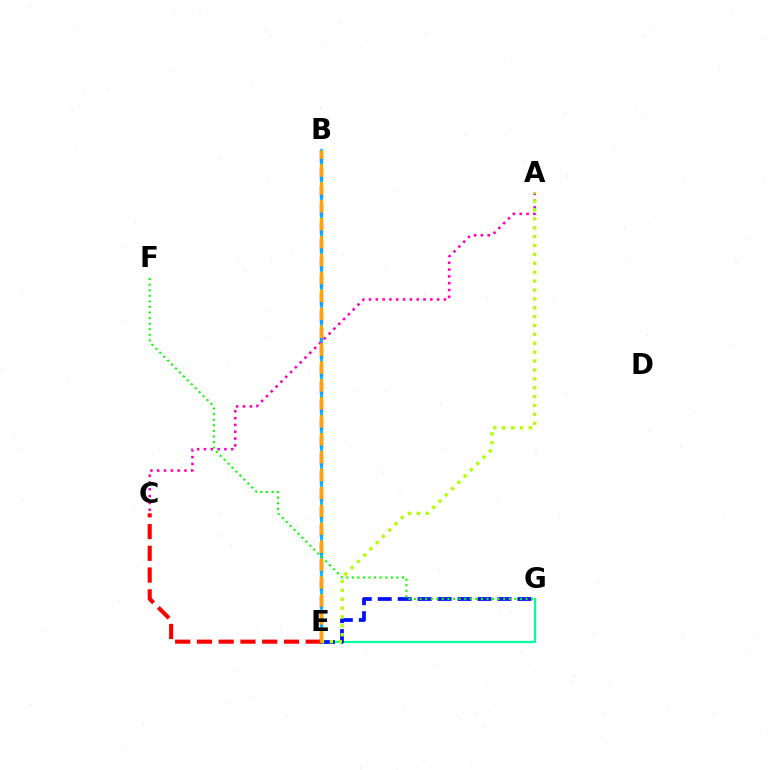{('B', 'E'): [{'color': '#9b00ff', 'line_style': 'dashed', 'thickness': 2.42}, {'color': '#00b5ff', 'line_style': 'solid', 'thickness': 1.97}, {'color': '#ffa500', 'line_style': 'dashed', 'thickness': 2.43}], ('E', 'G'): [{'color': '#00ff9d', 'line_style': 'solid', 'thickness': 1.58}, {'color': '#0010ff', 'line_style': 'dashed', 'thickness': 2.71}], ('A', 'C'): [{'color': '#ff00bd', 'line_style': 'dotted', 'thickness': 1.85}], ('A', 'E'): [{'color': '#b3ff00', 'line_style': 'dotted', 'thickness': 2.41}], ('C', 'E'): [{'color': '#ff0000', 'line_style': 'dashed', 'thickness': 2.96}], ('F', 'G'): [{'color': '#08ff00', 'line_style': 'dotted', 'thickness': 1.51}]}